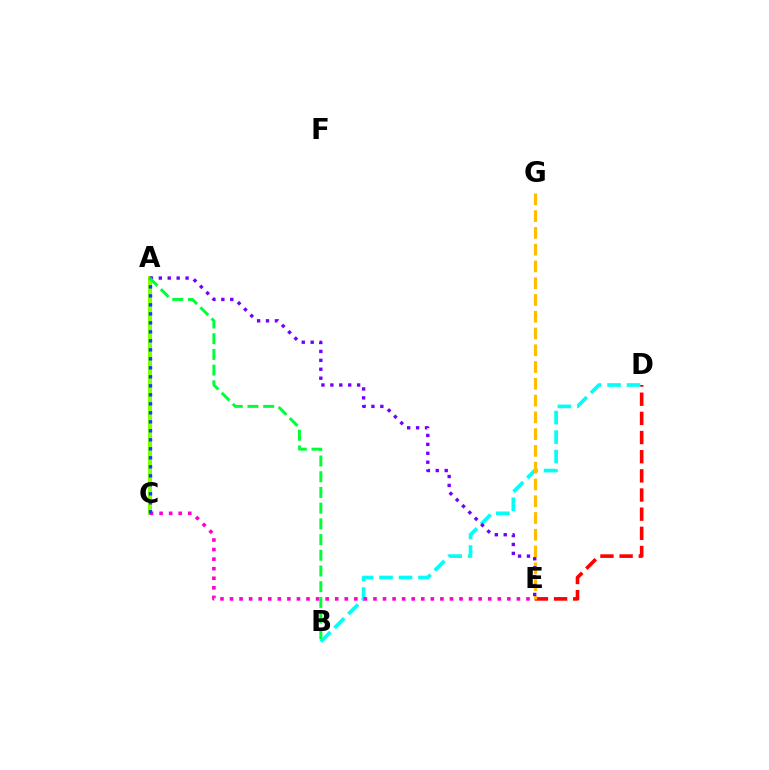{('D', 'E'): [{'color': '#ff0000', 'line_style': 'dashed', 'thickness': 2.6}], ('A', 'C'): [{'color': '#84ff00', 'line_style': 'solid', 'thickness': 2.89}, {'color': '#004bff', 'line_style': 'dotted', 'thickness': 2.44}], ('B', 'D'): [{'color': '#00fff6', 'line_style': 'dashed', 'thickness': 2.65}], ('C', 'E'): [{'color': '#ff00cf', 'line_style': 'dotted', 'thickness': 2.6}], ('E', 'G'): [{'color': '#ffbd00', 'line_style': 'dashed', 'thickness': 2.28}], ('A', 'E'): [{'color': '#7200ff', 'line_style': 'dotted', 'thickness': 2.42}], ('A', 'B'): [{'color': '#00ff39', 'line_style': 'dashed', 'thickness': 2.13}]}